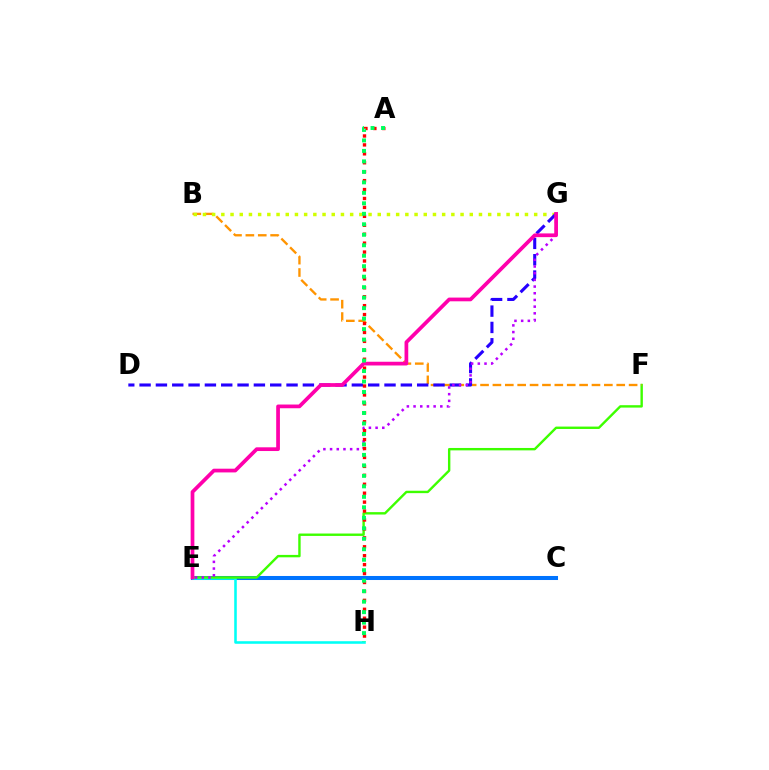{('C', 'E'): [{'color': '#0074ff', 'line_style': 'solid', 'thickness': 2.9}], ('E', 'H'): [{'color': '#00fff6', 'line_style': 'solid', 'thickness': 1.85}], ('E', 'F'): [{'color': '#3dff00', 'line_style': 'solid', 'thickness': 1.73}], ('B', 'F'): [{'color': '#ff9400', 'line_style': 'dashed', 'thickness': 1.68}], ('B', 'G'): [{'color': '#d1ff00', 'line_style': 'dotted', 'thickness': 2.5}], ('D', 'G'): [{'color': '#2500ff', 'line_style': 'dashed', 'thickness': 2.22}], ('E', 'G'): [{'color': '#b900ff', 'line_style': 'dotted', 'thickness': 1.82}, {'color': '#ff00ac', 'line_style': 'solid', 'thickness': 2.68}], ('A', 'H'): [{'color': '#ff0000', 'line_style': 'dotted', 'thickness': 2.43}, {'color': '#00ff5c', 'line_style': 'dotted', 'thickness': 2.85}]}